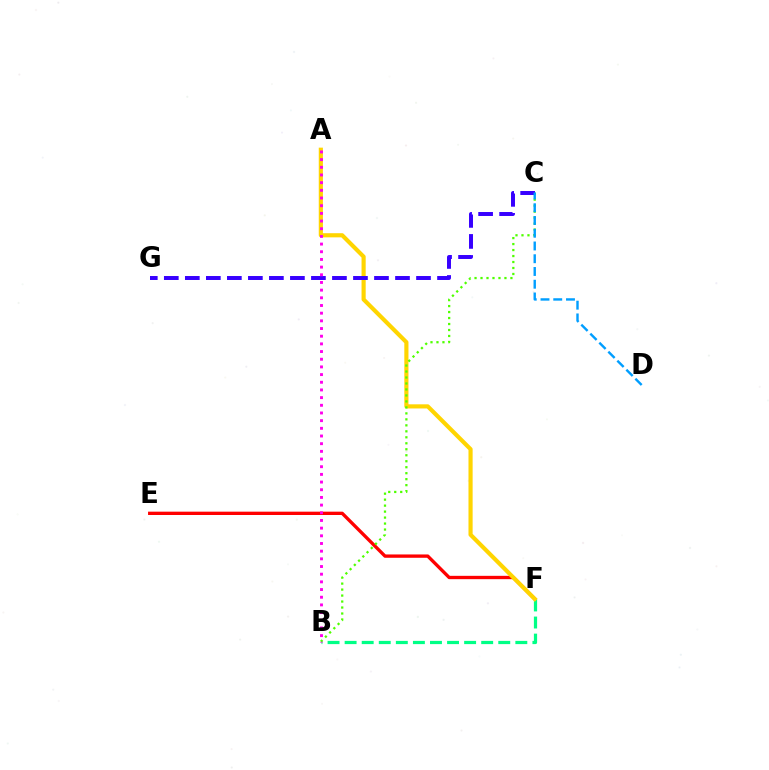{('E', 'F'): [{'color': '#ff0000', 'line_style': 'solid', 'thickness': 2.4}], ('B', 'F'): [{'color': '#00ff86', 'line_style': 'dashed', 'thickness': 2.32}], ('A', 'F'): [{'color': '#ffd500', 'line_style': 'solid', 'thickness': 2.99}], ('B', 'C'): [{'color': '#4fff00', 'line_style': 'dotted', 'thickness': 1.62}], ('C', 'G'): [{'color': '#3700ff', 'line_style': 'dashed', 'thickness': 2.86}], ('C', 'D'): [{'color': '#009eff', 'line_style': 'dashed', 'thickness': 1.73}], ('A', 'B'): [{'color': '#ff00ed', 'line_style': 'dotted', 'thickness': 2.09}]}